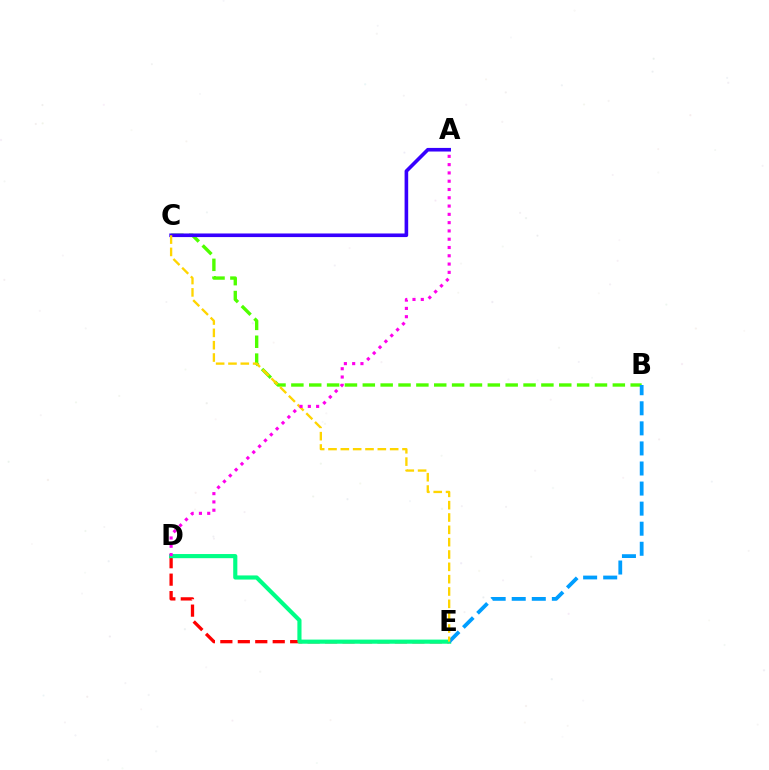{('D', 'E'): [{'color': '#ff0000', 'line_style': 'dashed', 'thickness': 2.37}, {'color': '#00ff86', 'line_style': 'solid', 'thickness': 2.98}], ('B', 'C'): [{'color': '#4fff00', 'line_style': 'dashed', 'thickness': 2.43}], ('A', 'C'): [{'color': '#3700ff', 'line_style': 'solid', 'thickness': 2.6}], ('B', 'E'): [{'color': '#009eff', 'line_style': 'dashed', 'thickness': 2.73}], ('C', 'E'): [{'color': '#ffd500', 'line_style': 'dashed', 'thickness': 1.68}], ('A', 'D'): [{'color': '#ff00ed', 'line_style': 'dotted', 'thickness': 2.25}]}